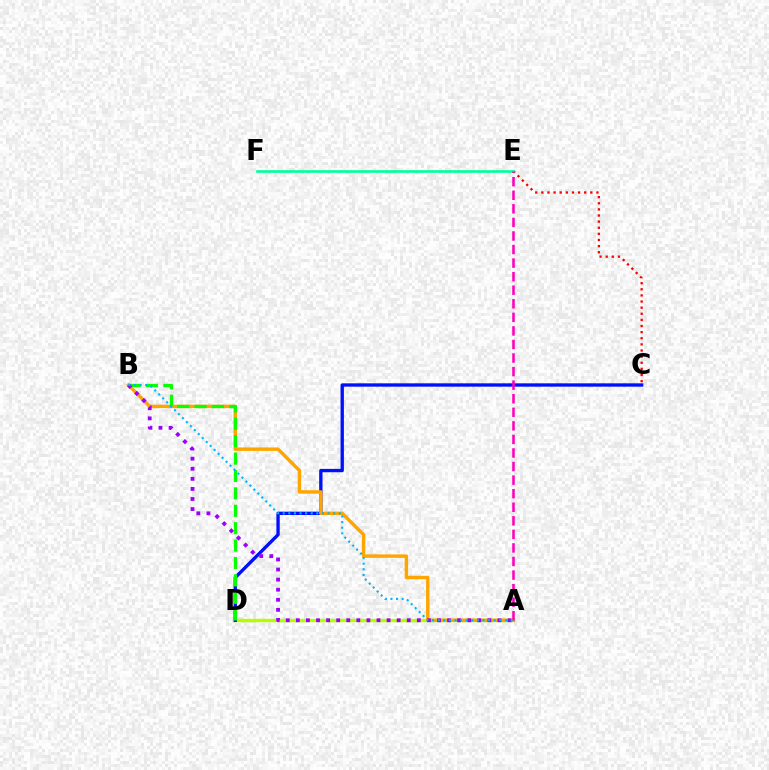{('A', 'D'): [{'color': '#b3ff00', 'line_style': 'solid', 'thickness': 2.45}], ('C', 'D'): [{'color': '#0010ff', 'line_style': 'solid', 'thickness': 2.41}], ('A', 'B'): [{'color': '#ffa500', 'line_style': 'solid', 'thickness': 2.46}, {'color': '#9b00ff', 'line_style': 'dotted', 'thickness': 2.74}, {'color': '#00b5ff', 'line_style': 'dotted', 'thickness': 1.52}], ('C', 'E'): [{'color': '#ff0000', 'line_style': 'dotted', 'thickness': 1.66}], ('B', 'D'): [{'color': '#08ff00', 'line_style': 'dashed', 'thickness': 2.36}], ('E', 'F'): [{'color': '#00ff9d', 'line_style': 'solid', 'thickness': 1.91}], ('A', 'E'): [{'color': '#ff00bd', 'line_style': 'dashed', 'thickness': 1.84}]}